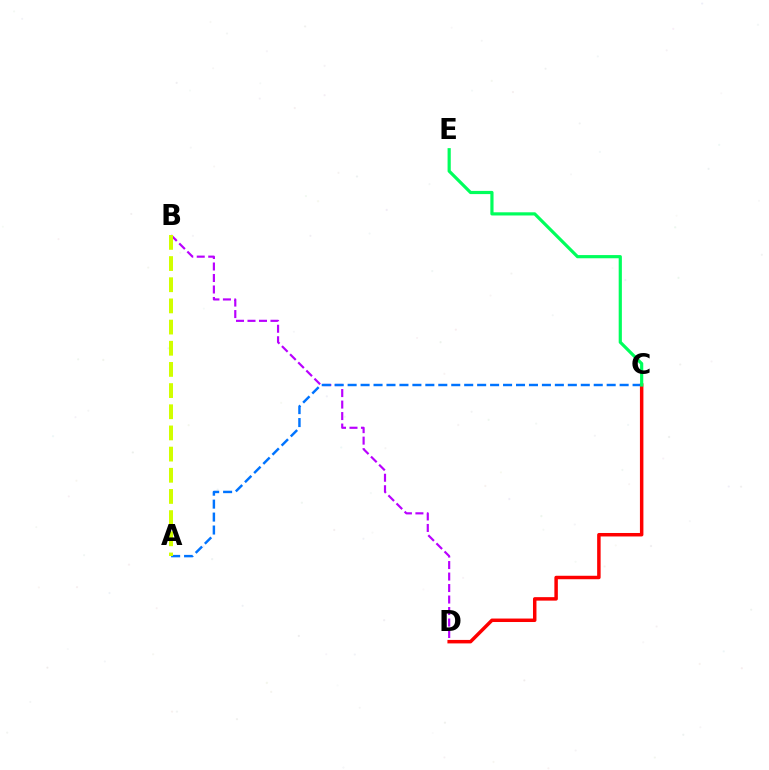{('B', 'D'): [{'color': '#b900ff', 'line_style': 'dashed', 'thickness': 1.56}], ('A', 'C'): [{'color': '#0074ff', 'line_style': 'dashed', 'thickness': 1.76}], ('C', 'D'): [{'color': '#ff0000', 'line_style': 'solid', 'thickness': 2.51}], ('C', 'E'): [{'color': '#00ff5c', 'line_style': 'solid', 'thickness': 2.29}], ('A', 'B'): [{'color': '#d1ff00', 'line_style': 'dashed', 'thickness': 2.88}]}